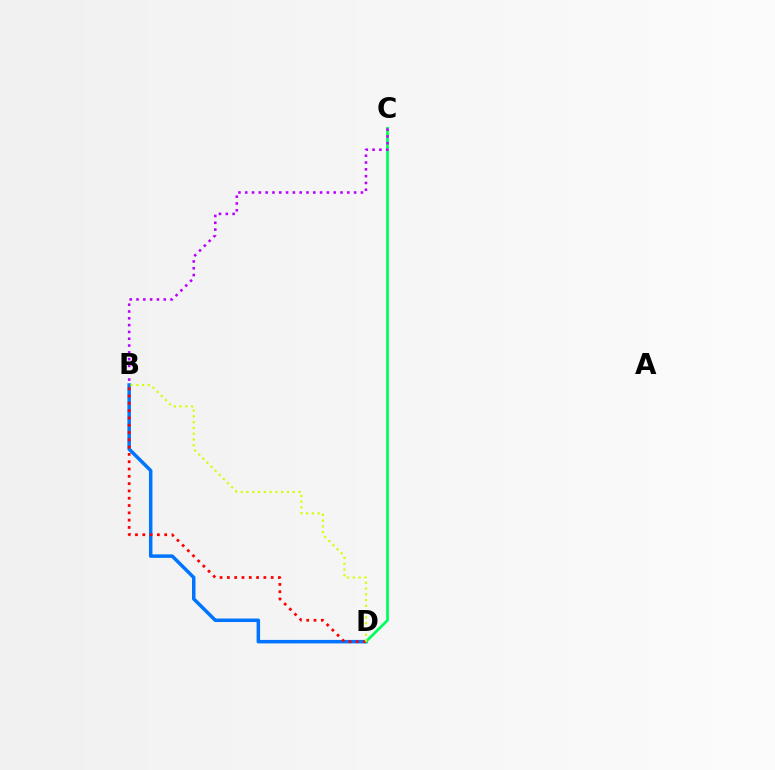{('B', 'D'): [{'color': '#0074ff', 'line_style': 'solid', 'thickness': 2.51}, {'color': '#ff0000', 'line_style': 'dotted', 'thickness': 1.98}, {'color': '#d1ff00', 'line_style': 'dotted', 'thickness': 1.57}], ('C', 'D'): [{'color': '#00ff5c', 'line_style': 'solid', 'thickness': 1.97}], ('B', 'C'): [{'color': '#b900ff', 'line_style': 'dotted', 'thickness': 1.85}]}